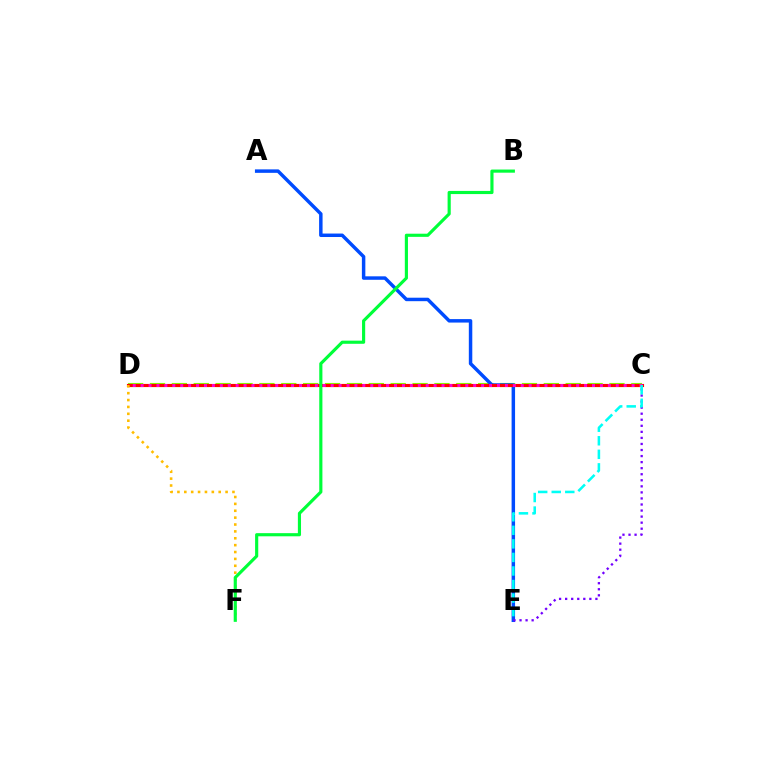{('C', 'D'): [{'color': '#84ff00', 'line_style': 'dashed', 'thickness': 2.97}, {'color': '#ff0000', 'line_style': 'solid', 'thickness': 2.26}, {'color': '#ff00cf', 'line_style': 'dotted', 'thickness': 2.15}], ('A', 'E'): [{'color': '#004bff', 'line_style': 'solid', 'thickness': 2.5}], ('D', 'F'): [{'color': '#ffbd00', 'line_style': 'dotted', 'thickness': 1.87}], ('C', 'E'): [{'color': '#7200ff', 'line_style': 'dotted', 'thickness': 1.64}, {'color': '#00fff6', 'line_style': 'dashed', 'thickness': 1.84}], ('B', 'F'): [{'color': '#00ff39', 'line_style': 'solid', 'thickness': 2.27}]}